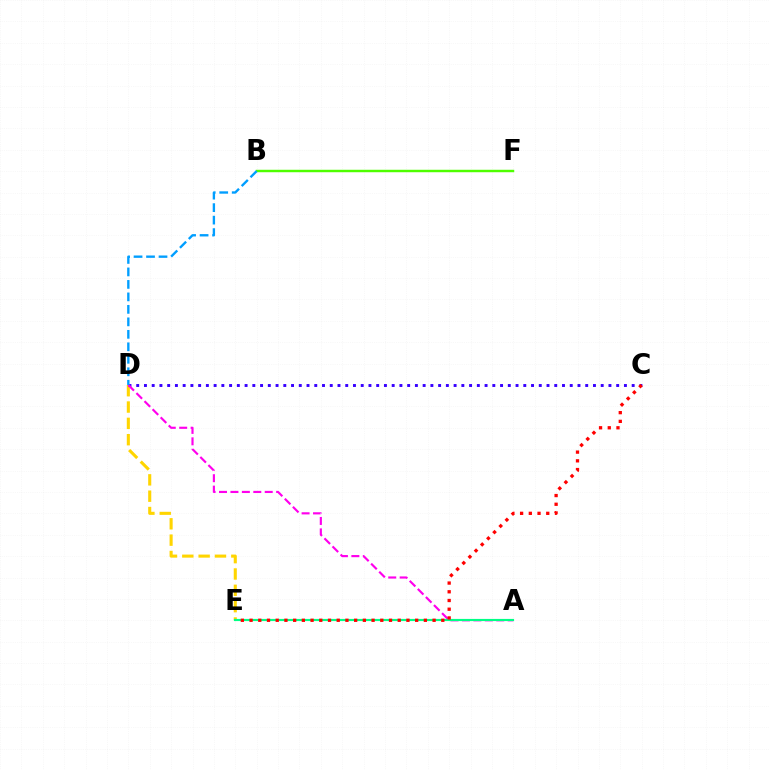{('B', 'F'): [{'color': '#4fff00', 'line_style': 'solid', 'thickness': 1.77}], ('D', 'E'): [{'color': '#ffd500', 'line_style': 'dashed', 'thickness': 2.22}], ('C', 'D'): [{'color': '#3700ff', 'line_style': 'dotted', 'thickness': 2.1}], ('A', 'D'): [{'color': '#ff00ed', 'line_style': 'dashed', 'thickness': 1.55}], ('B', 'D'): [{'color': '#009eff', 'line_style': 'dashed', 'thickness': 1.7}], ('A', 'E'): [{'color': '#00ff86', 'line_style': 'solid', 'thickness': 1.56}], ('C', 'E'): [{'color': '#ff0000', 'line_style': 'dotted', 'thickness': 2.37}]}